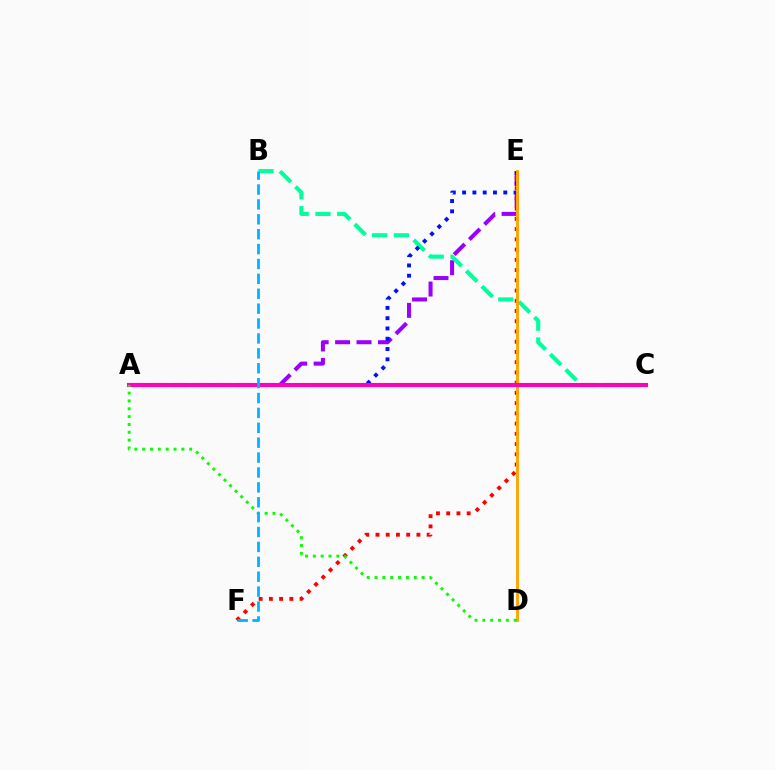{('A', 'C'): [{'color': '#b3ff00', 'line_style': 'solid', 'thickness': 1.98}, {'color': '#ff00bd', 'line_style': 'solid', 'thickness': 2.95}], ('A', 'E'): [{'color': '#9b00ff', 'line_style': 'dashed', 'thickness': 2.91}, {'color': '#0010ff', 'line_style': 'dotted', 'thickness': 2.79}], ('B', 'C'): [{'color': '#00ff9d', 'line_style': 'dashed', 'thickness': 2.96}], ('E', 'F'): [{'color': '#ff0000', 'line_style': 'dotted', 'thickness': 2.78}], ('D', 'E'): [{'color': '#ffa500', 'line_style': 'solid', 'thickness': 2.08}], ('A', 'D'): [{'color': '#08ff00', 'line_style': 'dotted', 'thickness': 2.13}], ('B', 'F'): [{'color': '#00b5ff', 'line_style': 'dashed', 'thickness': 2.02}]}